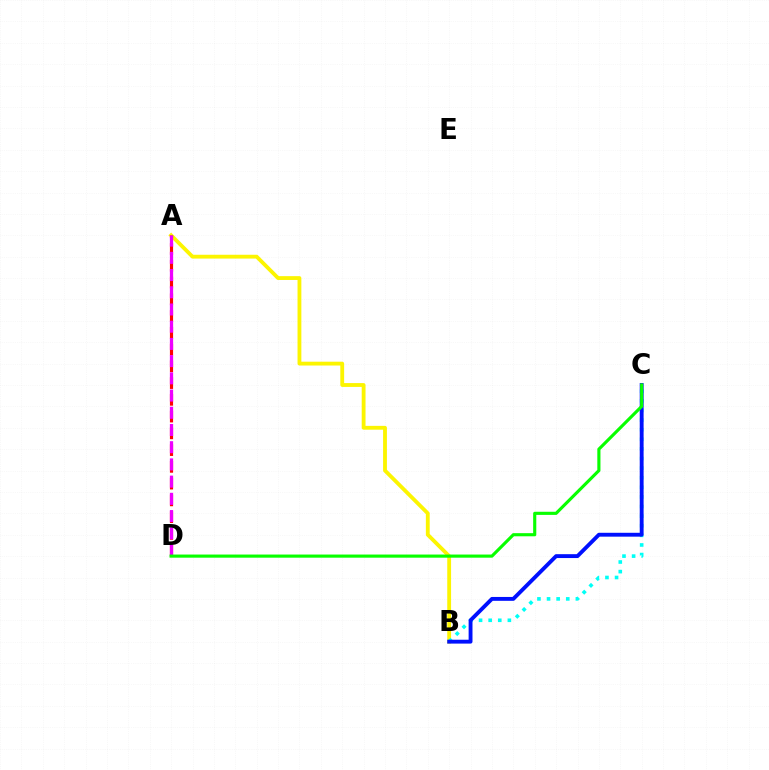{('A', 'B'): [{'color': '#fcf500', 'line_style': 'solid', 'thickness': 2.75}], ('B', 'C'): [{'color': '#00fff6', 'line_style': 'dotted', 'thickness': 2.61}, {'color': '#0010ff', 'line_style': 'solid', 'thickness': 2.79}], ('A', 'D'): [{'color': '#ff0000', 'line_style': 'dashed', 'thickness': 2.28}, {'color': '#ee00ff', 'line_style': 'dashed', 'thickness': 2.34}], ('C', 'D'): [{'color': '#08ff00', 'line_style': 'solid', 'thickness': 2.26}]}